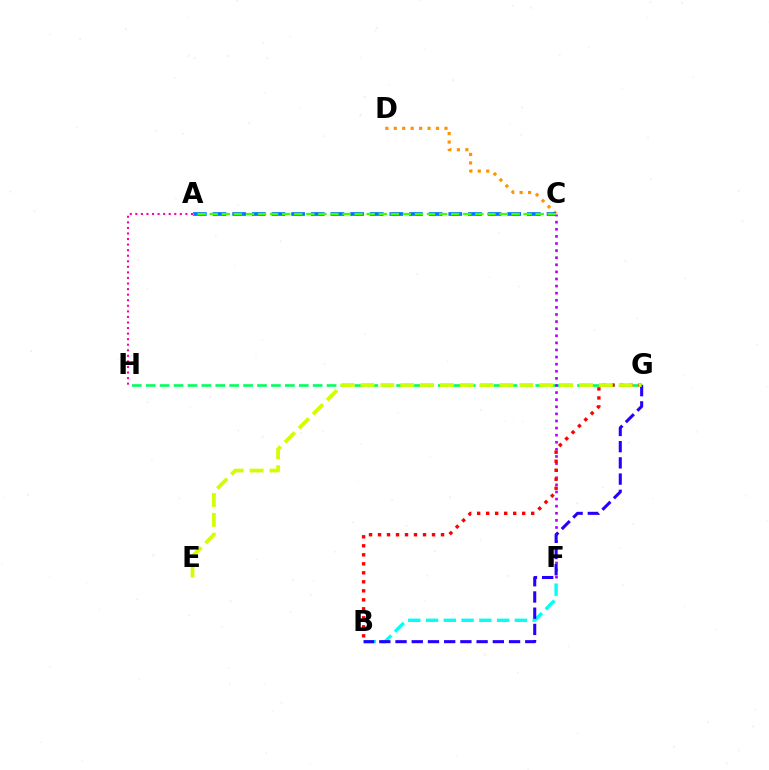{('A', 'H'): [{'color': '#ff00ac', 'line_style': 'dotted', 'thickness': 1.51}], ('G', 'H'): [{'color': '#00ff5c', 'line_style': 'dashed', 'thickness': 1.89}], ('C', 'D'): [{'color': '#ff9400', 'line_style': 'dotted', 'thickness': 2.3}], ('A', 'C'): [{'color': '#0074ff', 'line_style': 'dashed', 'thickness': 2.67}, {'color': '#3dff00', 'line_style': 'dashed', 'thickness': 1.64}], ('B', 'F'): [{'color': '#00fff6', 'line_style': 'dashed', 'thickness': 2.41}], ('C', 'F'): [{'color': '#b900ff', 'line_style': 'dotted', 'thickness': 1.93}], ('B', 'G'): [{'color': '#ff0000', 'line_style': 'dotted', 'thickness': 2.45}, {'color': '#2500ff', 'line_style': 'dashed', 'thickness': 2.2}], ('E', 'G'): [{'color': '#d1ff00', 'line_style': 'dashed', 'thickness': 2.7}]}